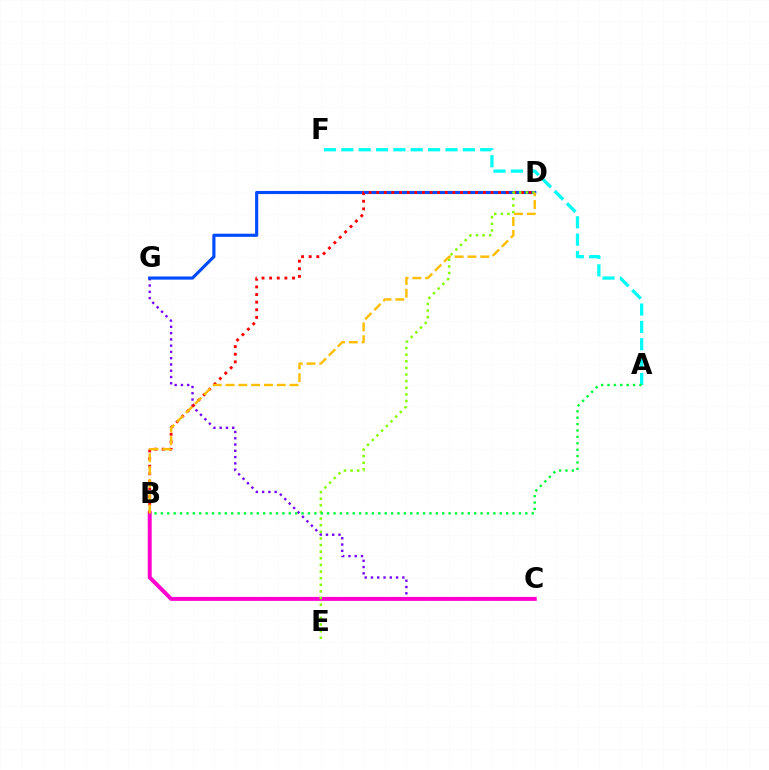{('C', 'G'): [{'color': '#7200ff', 'line_style': 'dotted', 'thickness': 1.7}], ('B', 'C'): [{'color': '#ff00cf', 'line_style': 'solid', 'thickness': 2.84}], ('D', 'G'): [{'color': '#004bff', 'line_style': 'solid', 'thickness': 2.26}], ('B', 'D'): [{'color': '#ff0000', 'line_style': 'dotted', 'thickness': 2.07}, {'color': '#ffbd00', 'line_style': 'dashed', 'thickness': 1.74}], ('D', 'E'): [{'color': '#84ff00', 'line_style': 'dotted', 'thickness': 1.8}], ('A', 'F'): [{'color': '#00fff6', 'line_style': 'dashed', 'thickness': 2.36}], ('A', 'B'): [{'color': '#00ff39', 'line_style': 'dotted', 'thickness': 1.74}]}